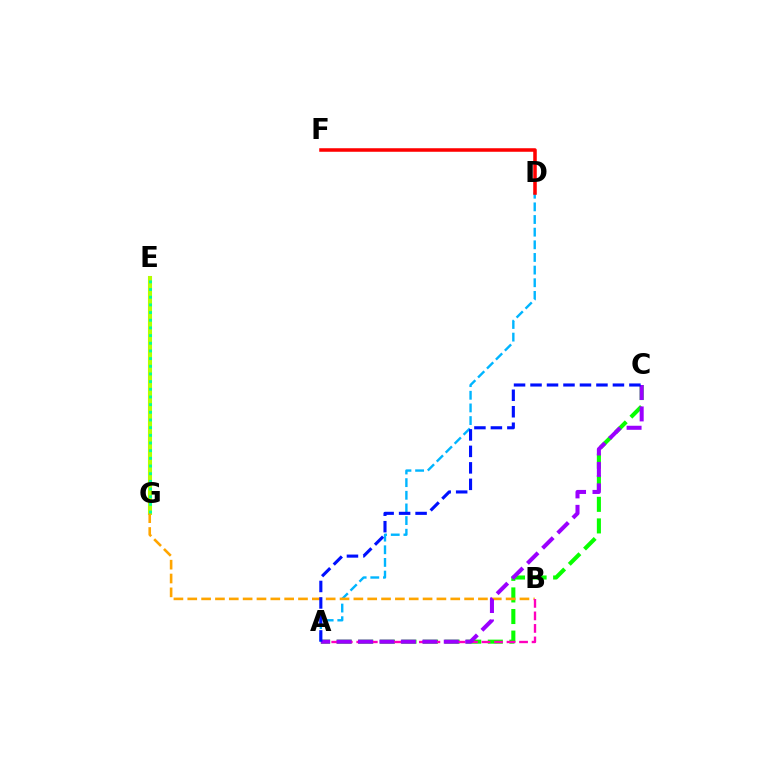{('A', 'D'): [{'color': '#00b5ff', 'line_style': 'dashed', 'thickness': 1.72}], ('A', 'C'): [{'color': '#08ff00', 'line_style': 'dashed', 'thickness': 2.93}, {'color': '#9b00ff', 'line_style': 'dashed', 'thickness': 2.91}, {'color': '#0010ff', 'line_style': 'dashed', 'thickness': 2.24}], ('E', 'G'): [{'color': '#b3ff00', 'line_style': 'solid', 'thickness': 2.94}, {'color': '#00ff9d', 'line_style': 'dotted', 'thickness': 2.08}], ('D', 'F'): [{'color': '#ff0000', 'line_style': 'solid', 'thickness': 2.54}], ('B', 'G'): [{'color': '#ffa500', 'line_style': 'dashed', 'thickness': 1.88}], ('A', 'B'): [{'color': '#ff00bd', 'line_style': 'dashed', 'thickness': 1.7}]}